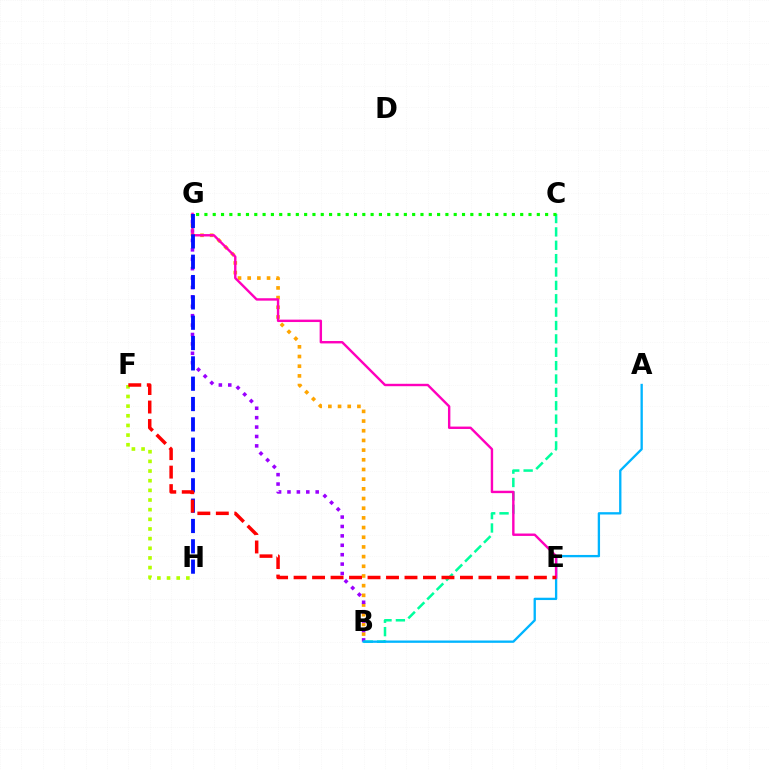{('B', 'G'): [{'color': '#ffa500', 'line_style': 'dotted', 'thickness': 2.63}, {'color': '#9b00ff', 'line_style': 'dotted', 'thickness': 2.56}], ('B', 'C'): [{'color': '#00ff9d', 'line_style': 'dashed', 'thickness': 1.82}], ('F', 'H'): [{'color': '#b3ff00', 'line_style': 'dotted', 'thickness': 2.62}], ('A', 'B'): [{'color': '#00b5ff', 'line_style': 'solid', 'thickness': 1.67}], ('C', 'G'): [{'color': '#08ff00', 'line_style': 'dotted', 'thickness': 2.26}], ('E', 'G'): [{'color': '#ff00bd', 'line_style': 'solid', 'thickness': 1.73}], ('G', 'H'): [{'color': '#0010ff', 'line_style': 'dashed', 'thickness': 2.76}], ('E', 'F'): [{'color': '#ff0000', 'line_style': 'dashed', 'thickness': 2.51}]}